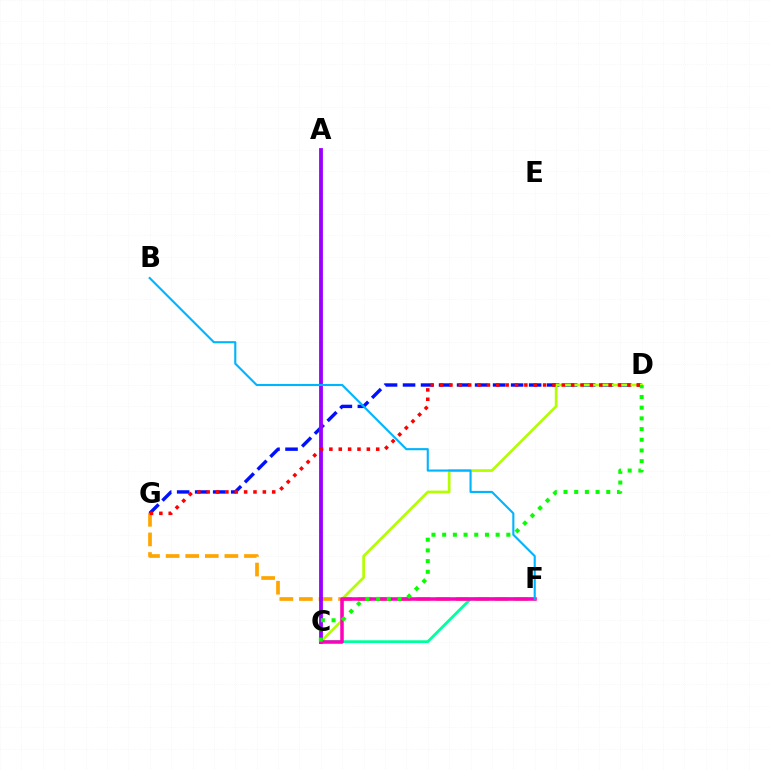{('F', 'G'): [{'color': '#ffa500', 'line_style': 'dashed', 'thickness': 2.66}], ('D', 'G'): [{'color': '#0010ff', 'line_style': 'dashed', 'thickness': 2.45}, {'color': '#ff0000', 'line_style': 'dotted', 'thickness': 2.54}], ('C', 'D'): [{'color': '#b3ff00', 'line_style': 'solid', 'thickness': 1.94}, {'color': '#08ff00', 'line_style': 'dotted', 'thickness': 2.91}], ('C', 'F'): [{'color': '#00ff9d', 'line_style': 'solid', 'thickness': 2.0}, {'color': '#ff00bd', 'line_style': 'solid', 'thickness': 2.54}], ('A', 'C'): [{'color': '#9b00ff', 'line_style': 'solid', 'thickness': 2.75}], ('B', 'F'): [{'color': '#00b5ff', 'line_style': 'solid', 'thickness': 1.53}]}